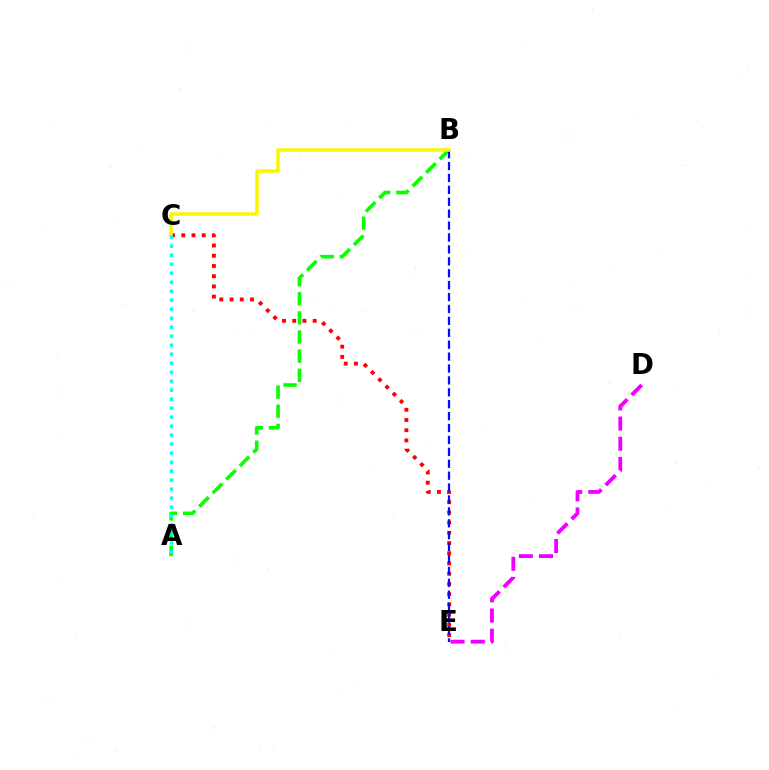{('A', 'B'): [{'color': '#08ff00', 'line_style': 'dashed', 'thickness': 2.6}], ('C', 'E'): [{'color': '#ff0000', 'line_style': 'dotted', 'thickness': 2.78}], ('B', 'E'): [{'color': '#0010ff', 'line_style': 'dashed', 'thickness': 1.62}], ('B', 'C'): [{'color': '#fcf500', 'line_style': 'solid', 'thickness': 2.53}], ('A', 'C'): [{'color': '#00fff6', 'line_style': 'dotted', 'thickness': 2.44}], ('D', 'E'): [{'color': '#ee00ff', 'line_style': 'dashed', 'thickness': 2.74}]}